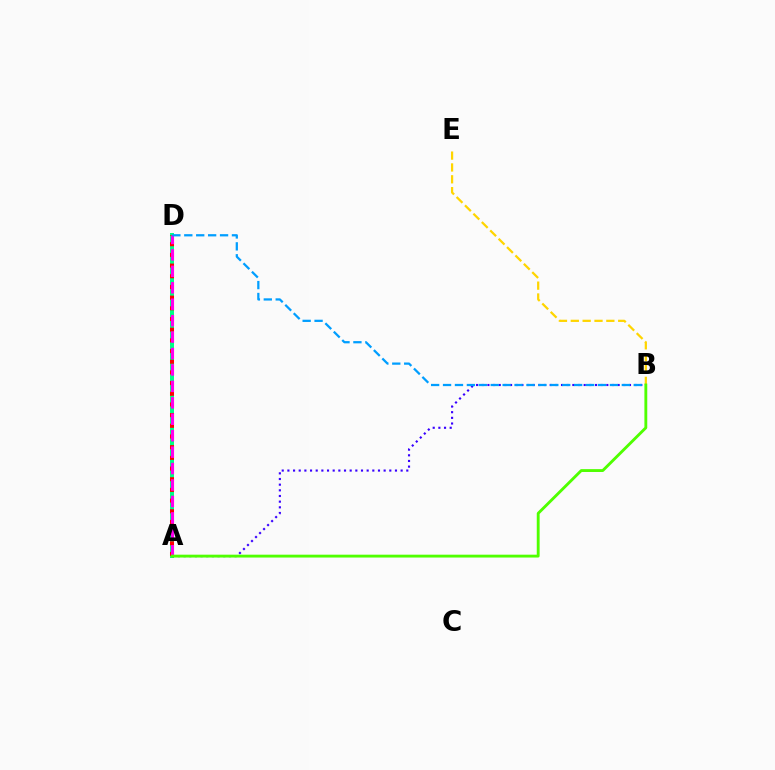{('B', 'E'): [{'color': '#ffd500', 'line_style': 'dashed', 'thickness': 1.61}], ('A', 'D'): [{'color': '#00ff86', 'line_style': 'solid', 'thickness': 2.87}, {'color': '#ff0000', 'line_style': 'dotted', 'thickness': 2.9}, {'color': '#ff00ed', 'line_style': 'dashed', 'thickness': 2.23}], ('A', 'B'): [{'color': '#3700ff', 'line_style': 'dotted', 'thickness': 1.54}, {'color': '#4fff00', 'line_style': 'solid', 'thickness': 2.06}], ('B', 'D'): [{'color': '#009eff', 'line_style': 'dashed', 'thickness': 1.62}]}